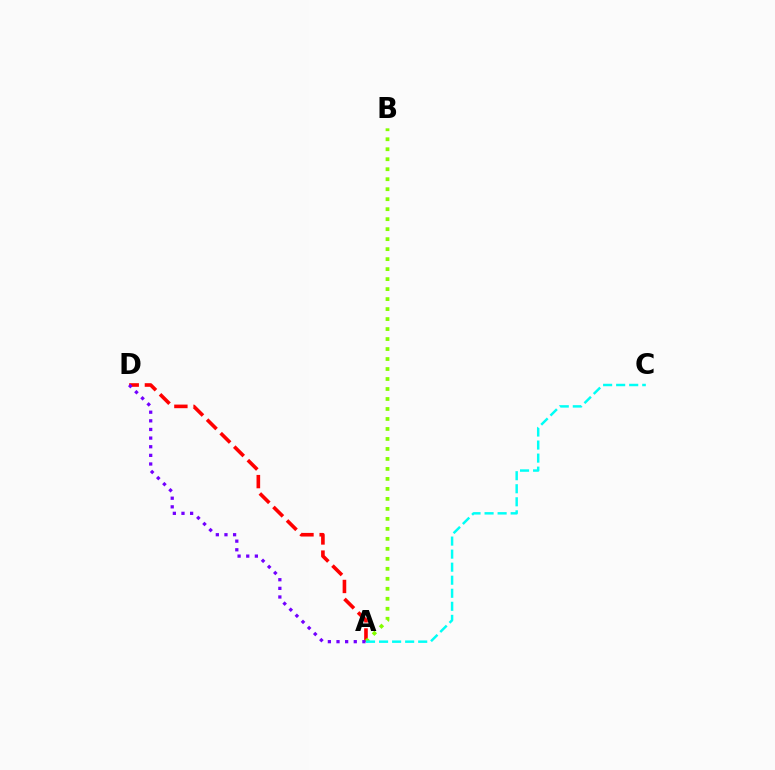{('A', 'D'): [{'color': '#ff0000', 'line_style': 'dashed', 'thickness': 2.6}, {'color': '#7200ff', 'line_style': 'dotted', 'thickness': 2.35}], ('A', 'B'): [{'color': '#84ff00', 'line_style': 'dotted', 'thickness': 2.71}], ('A', 'C'): [{'color': '#00fff6', 'line_style': 'dashed', 'thickness': 1.77}]}